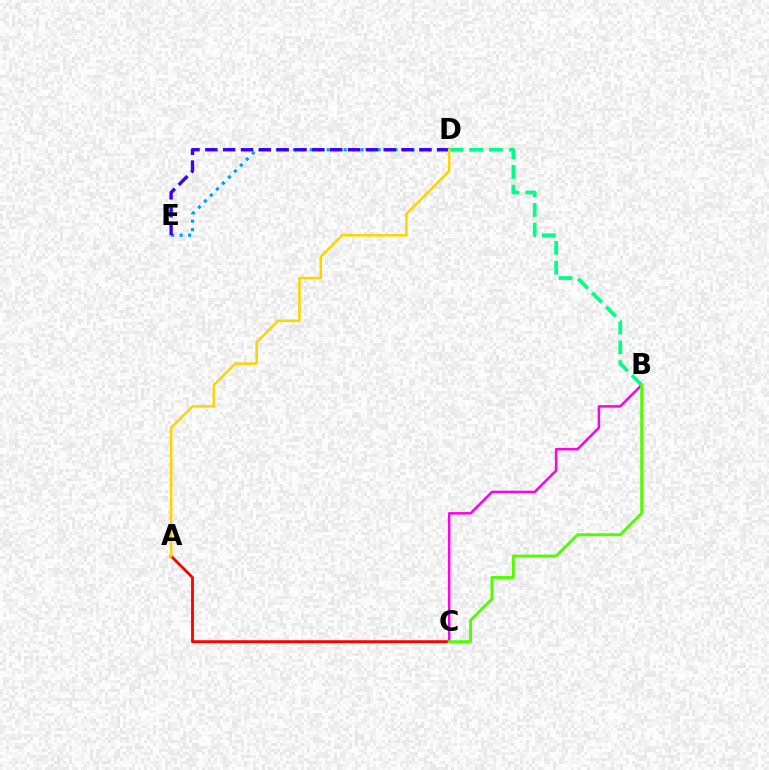{('B', 'D'): [{'color': '#00ff86', 'line_style': 'dashed', 'thickness': 2.69}], ('B', 'C'): [{'color': '#ff00ed', 'line_style': 'solid', 'thickness': 1.8}, {'color': '#4fff00', 'line_style': 'solid', 'thickness': 2.09}], ('A', 'C'): [{'color': '#ff0000', 'line_style': 'solid', 'thickness': 2.04}], ('D', 'E'): [{'color': '#009eff', 'line_style': 'dotted', 'thickness': 2.3}, {'color': '#3700ff', 'line_style': 'dashed', 'thickness': 2.42}], ('A', 'D'): [{'color': '#ffd500', 'line_style': 'solid', 'thickness': 1.85}]}